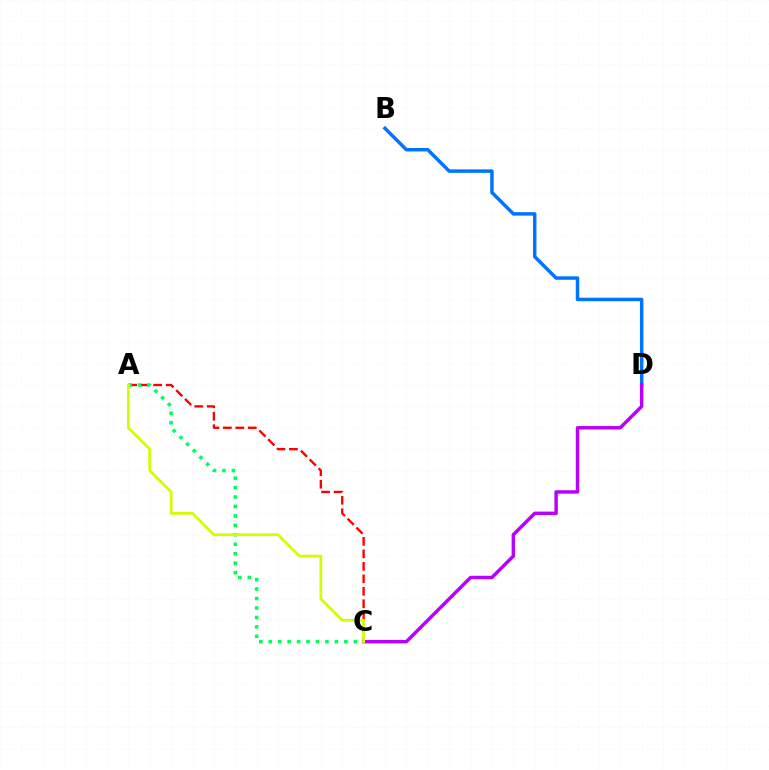{('B', 'D'): [{'color': '#0074ff', 'line_style': 'solid', 'thickness': 2.5}], ('A', 'C'): [{'color': '#ff0000', 'line_style': 'dashed', 'thickness': 1.7}, {'color': '#00ff5c', 'line_style': 'dotted', 'thickness': 2.57}, {'color': '#d1ff00', 'line_style': 'solid', 'thickness': 2.0}], ('C', 'D'): [{'color': '#b900ff', 'line_style': 'solid', 'thickness': 2.49}]}